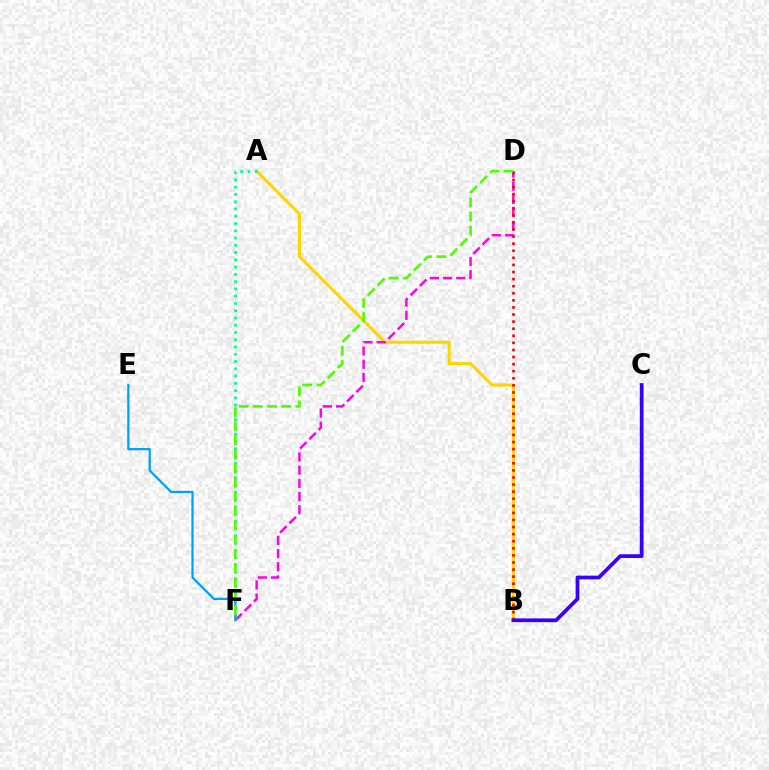{('A', 'B'): [{'color': '#ffd500', 'line_style': 'solid', 'thickness': 2.19}], ('D', 'F'): [{'color': '#ff00ed', 'line_style': 'dashed', 'thickness': 1.79}, {'color': '#4fff00', 'line_style': 'dashed', 'thickness': 1.92}], ('A', 'F'): [{'color': '#00ff86', 'line_style': 'dotted', 'thickness': 1.97}], ('B', 'D'): [{'color': '#ff0000', 'line_style': 'dotted', 'thickness': 1.92}], ('E', 'F'): [{'color': '#009eff', 'line_style': 'solid', 'thickness': 1.6}], ('B', 'C'): [{'color': '#3700ff', 'line_style': 'solid', 'thickness': 2.68}]}